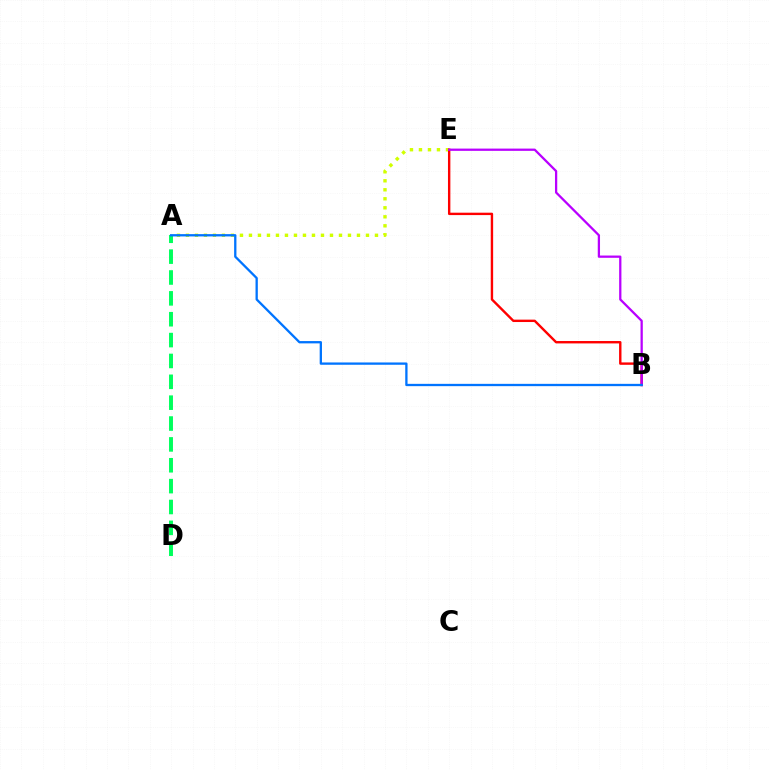{('A', 'E'): [{'color': '#d1ff00', 'line_style': 'dotted', 'thickness': 2.45}], ('B', 'E'): [{'color': '#ff0000', 'line_style': 'solid', 'thickness': 1.72}, {'color': '#b900ff', 'line_style': 'solid', 'thickness': 1.63}], ('A', 'D'): [{'color': '#00ff5c', 'line_style': 'dashed', 'thickness': 2.83}], ('A', 'B'): [{'color': '#0074ff', 'line_style': 'solid', 'thickness': 1.66}]}